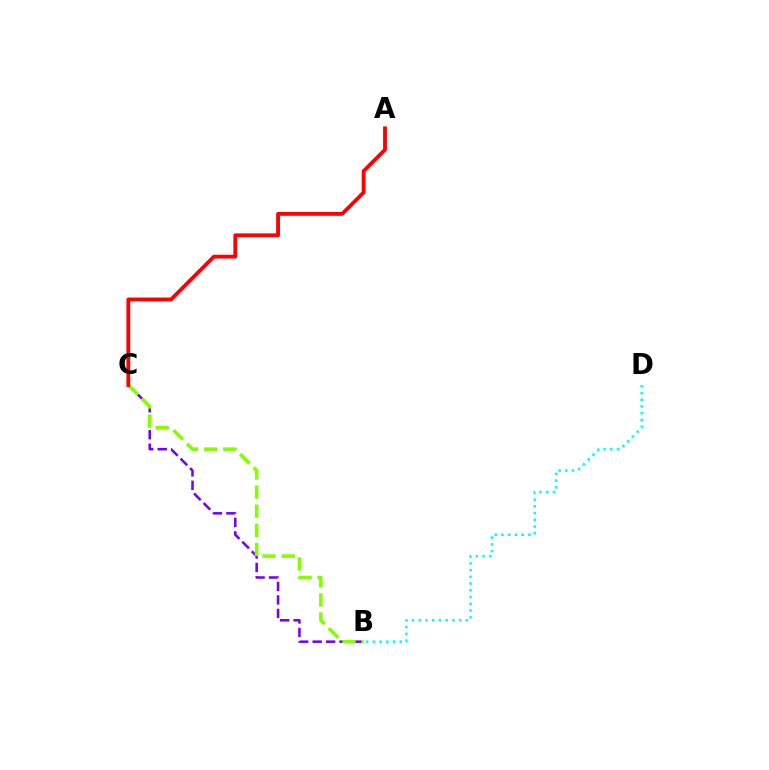{('B', 'C'): [{'color': '#7200ff', 'line_style': 'dashed', 'thickness': 1.83}, {'color': '#84ff00', 'line_style': 'dashed', 'thickness': 2.6}], ('B', 'D'): [{'color': '#00fff6', 'line_style': 'dotted', 'thickness': 1.83}], ('A', 'C'): [{'color': '#ff0000', 'line_style': 'solid', 'thickness': 2.75}]}